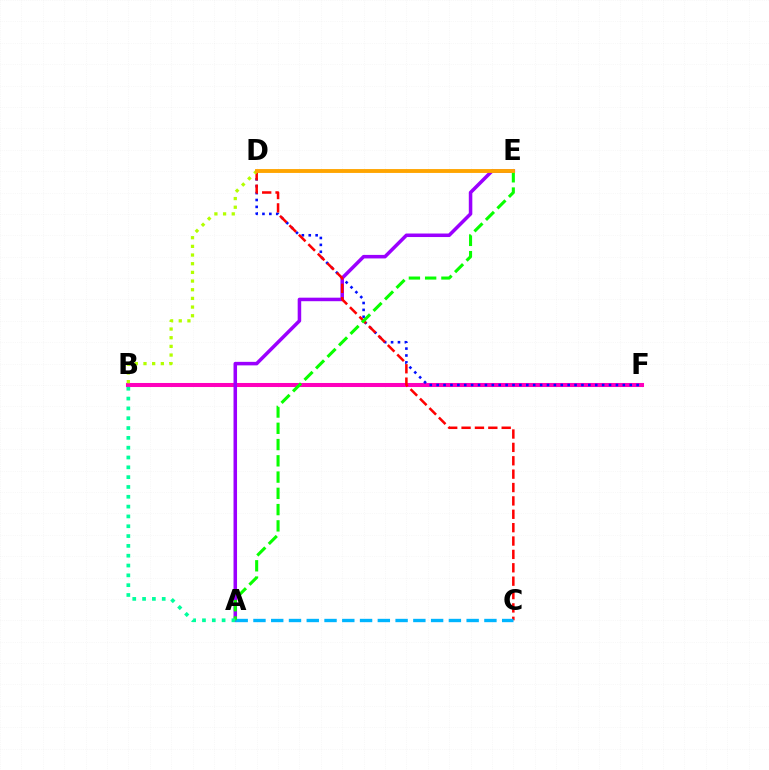{('B', 'F'): [{'color': '#ff00bd', 'line_style': 'solid', 'thickness': 2.92}], ('D', 'F'): [{'color': '#0010ff', 'line_style': 'dotted', 'thickness': 1.87}], ('A', 'E'): [{'color': '#9b00ff', 'line_style': 'solid', 'thickness': 2.54}, {'color': '#08ff00', 'line_style': 'dashed', 'thickness': 2.21}], ('C', 'D'): [{'color': '#ff0000', 'line_style': 'dashed', 'thickness': 1.82}], ('A', 'C'): [{'color': '#00b5ff', 'line_style': 'dashed', 'thickness': 2.41}], ('B', 'D'): [{'color': '#b3ff00', 'line_style': 'dotted', 'thickness': 2.36}], ('A', 'B'): [{'color': '#00ff9d', 'line_style': 'dotted', 'thickness': 2.67}], ('D', 'E'): [{'color': '#ffa500', 'line_style': 'solid', 'thickness': 2.78}]}